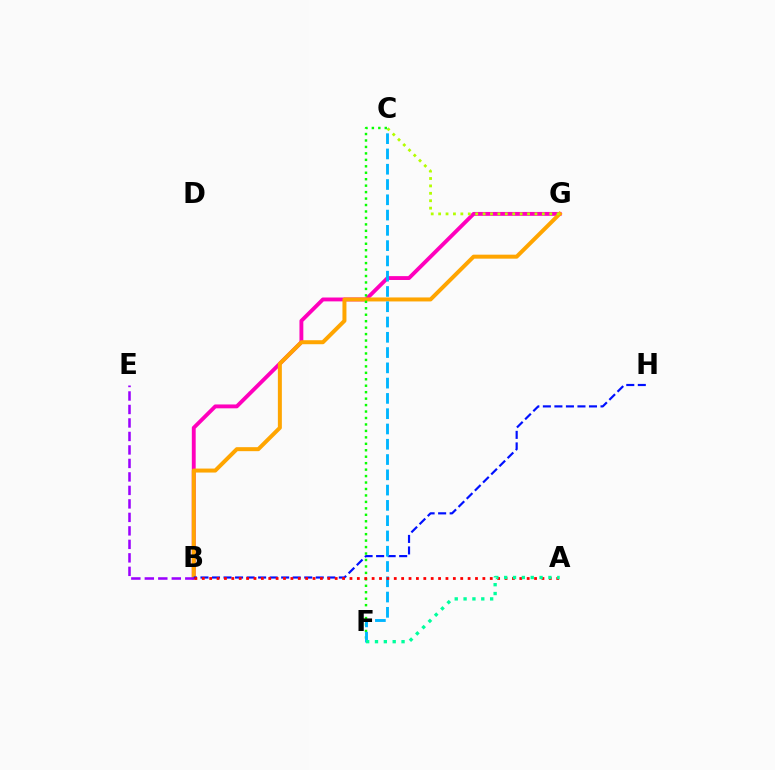{('B', 'G'): [{'color': '#ff00bd', 'line_style': 'solid', 'thickness': 2.79}, {'color': '#ffa500', 'line_style': 'solid', 'thickness': 2.87}], ('C', 'G'): [{'color': '#b3ff00', 'line_style': 'dotted', 'thickness': 2.01}], ('C', 'F'): [{'color': '#08ff00', 'line_style': 'dotted', 'thickness': 1.75}, {'color': '#00b5ff', 'line_style': 'dashed', 'thickness': 2.08}], ('B', 'E'): [{'color': '#9b00ff', 'line_style': 'dashed', 'thickness': 1.83}], ('B', 'H'): [{'color': '#0010ff', 'line_style': 'dashed', 'thickness': 1.57}], ('A', 'B'): [{'color': '#ff0000', 'line_style': 'dotted', 'thickness': 2.01}], ('A', 'F'): [{'color': '#00ff9d', 'line_style': 'dotted', 'thickness': 2.41}]}